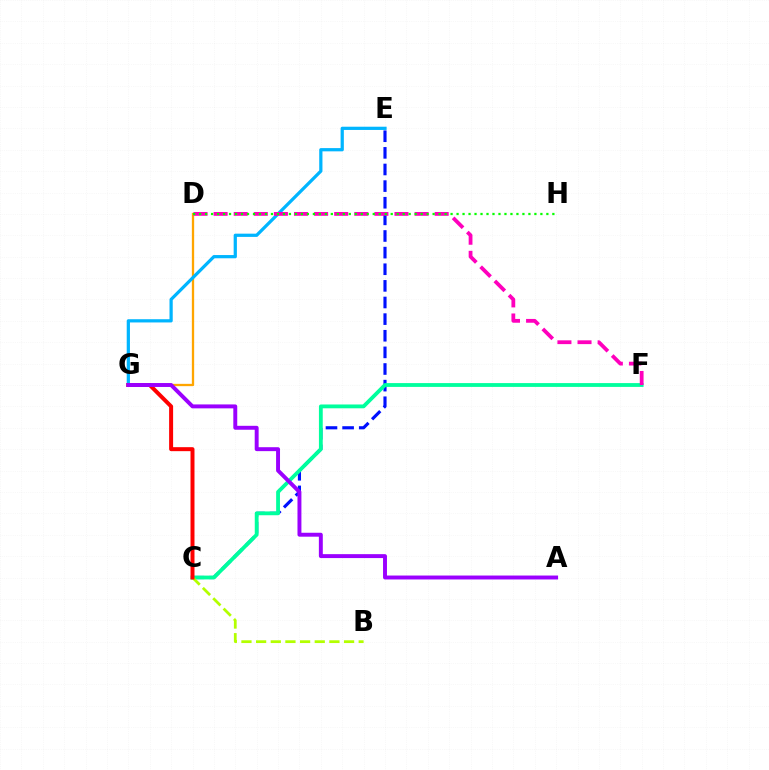{('D', 'G'): [{'color': '#ffa500', 'line_style': 'solid', 'thickness': 1.66}], ('C', 'E'): [{'color': '#0010ff', 'line_style': 'dashed', 'thickness': 2.26}], ('C', 'F'): [{'color': '#00ff9d', 'line_style': 'solid', 'thickness': 2.75}], ('E', 'G'): [{'color': '#00b5ff', 'line_style': 'solid', 'thickness': 2.33}], ('B', 'C'): [{'color': '#b3ff00', 'line_style': 'dashed', 'thickness': 1.99}], ('D', 'F'): [{'color': '#ff00bd', 'line_style': 'dashed', 'thickness': 2.73}], ('C', 'G'): [{'color': '#ff0000', 'line_style': 'solid', 'thickness': 2.87}], ('D', 'H'): [{'color': '#08ff00', 'line_style': 'dotted', 'thickness': 1.63}], ('A', 'G'): [{'color': '#9b00ff', 'line_style': 'solid', 'thickness': 2.83}]}